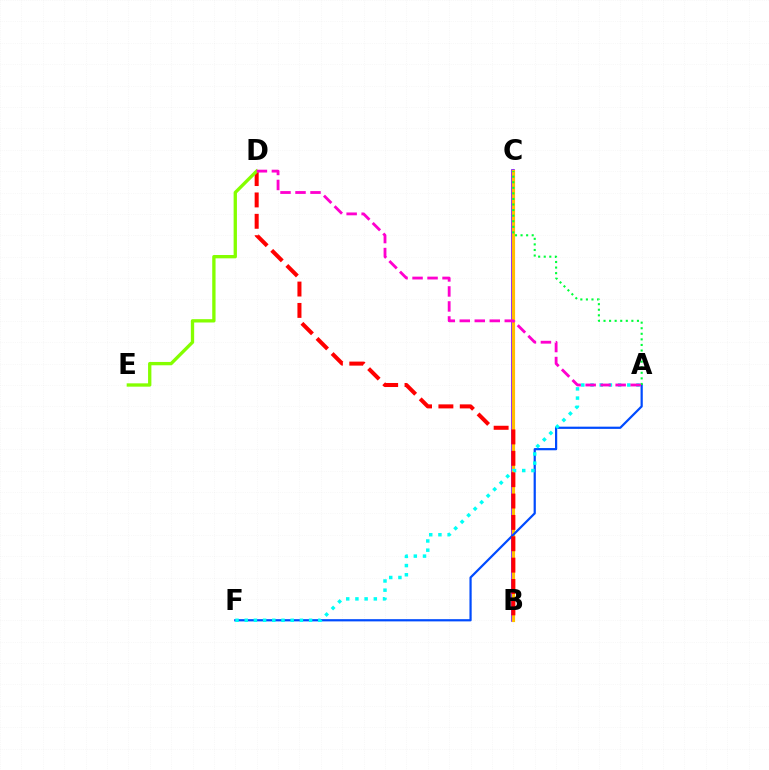{('B', 'C'): [{'color': '#7200ff', 'line_style': 'solid', 'thickness': 2.62}, {'color': '#ffbd00', 'line_style': 'solid', 'thickness': 2.28}], ('A', 'F'): [{'color': '#004bff', 'line_style': 'solid', 'thickness': 1.6}, {'color': '#00fff6', 'line_style': 'dotted', 'thickness': 2.5}], ('B', 'D'): [{'color': '#ff0000', 'line_style': 'dashed', 'thickness': 2.9}], ('A', 'C'): [{'color': '#00ff39', 'line_style': 'dotted', 'thickness': 1.51}], ('D', 'E'): [{'color': '#84ff00', 'line_style': 'solid', 'thickness': 2.39}], ('A', 'D'): [{'color': '#ff00cf', 'line_style': 'dashed', 'thickness': 2.04}]}